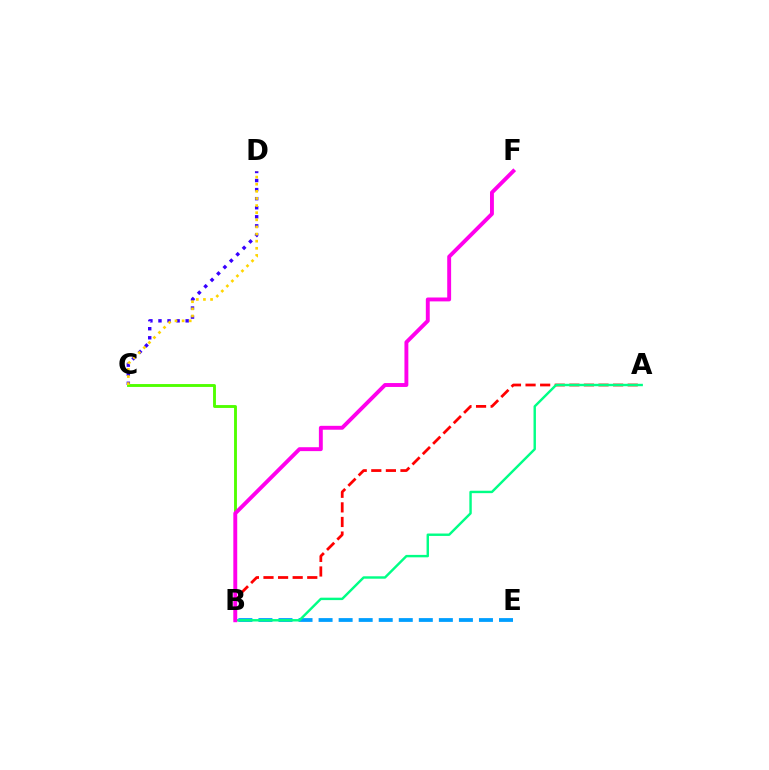{('C', 'D'): [{'color': '#3700ff', 'line_style': 'dotted', 'thickness': 2.46}, {'color': '#ffd500', 'line_style': 'dotted', 'thickness': 1.93}], ('A', 'B'): [{'color': '#ff0000', 'line_style': 'dashed', 'thickness': 1.98}, {'color': '#00ff86', 'line_style': 'solid', 'thickness': 1.75}], ('B', 'E'): [{'color': '#009eff', 'line_style': 'dashed', 'thickness': 2.72}], ('B', 'C'): [{'color': '#4fff00', 'line_style': 'solid', 'thickness': 2.07}], ('B', 'F'): [{'color': '#ff00ed', 'line_style': 'solid', 'thickness': 2.81}]}